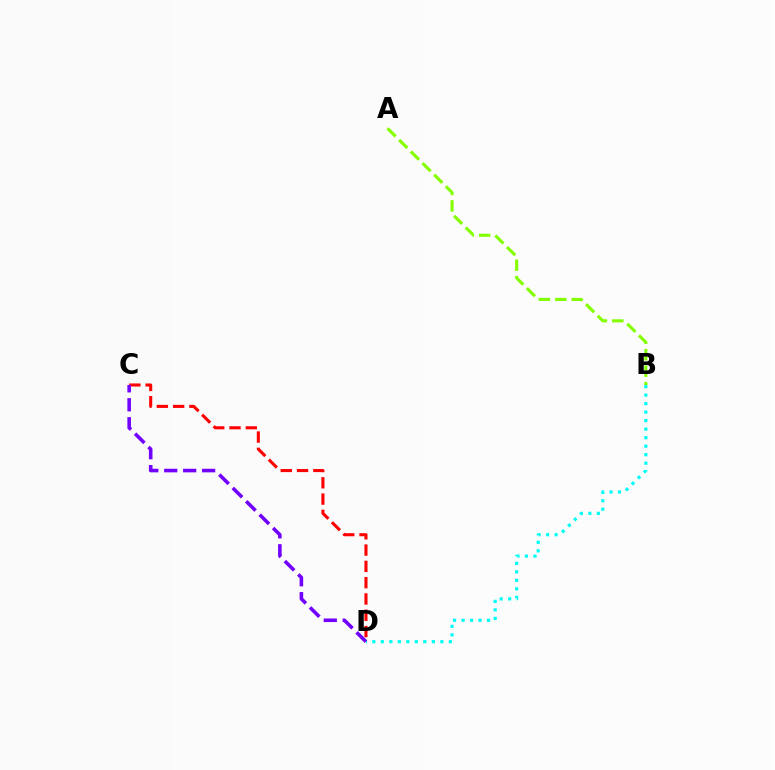{('A', 'B'): [{'color': '#84ff00', 'line_style': 'dashed', 'thickness': 2.24}], ('C', 'D'): [{'color': '#ff0000', 'line_style': 'dashed', 'thickness': 2.21}, {'color': '#7200ff', 'line_style': 'dashed', 'thickness': 2.57}], ('B', 'D'): [{'color': '#00fff6', 'line_style': 'dotted', 'thickness': 2.31}]}